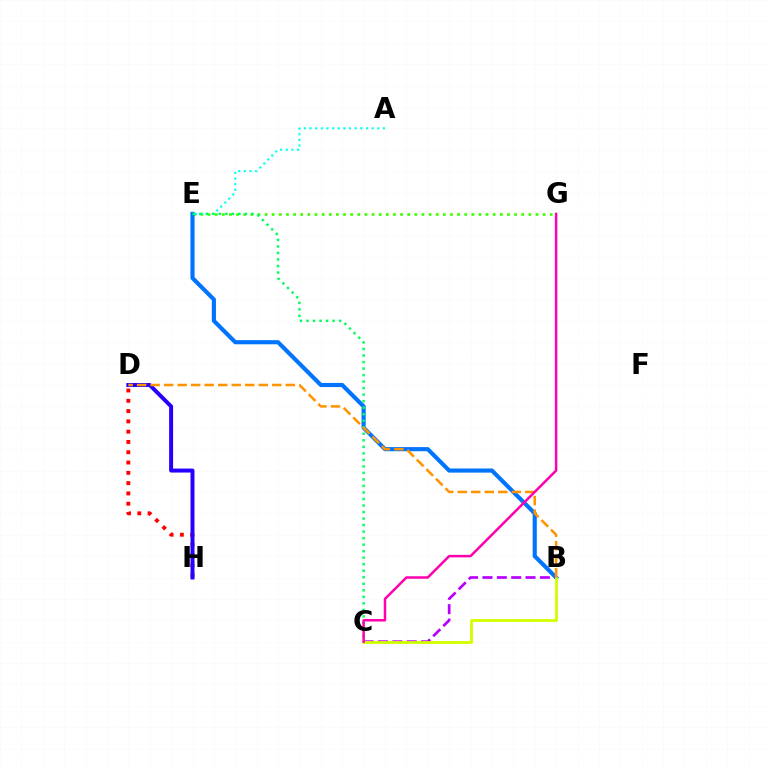{('E', 'G'): [{'color': '#3dff00', 'line_style': 'dotted', 'thickness': 1.94}], ('B', 'C'): [{'color': '#b900ff', 'line_style': 'dashed', 'thickness': 1.95}, {'color': '#d1ff00', 'line_style': 'solid', 'thickness': 2.03}], ('A', 'E'): [{'color': '#00fff6', 'line_style': 'dotted', 'thickness': 1.53}], ('B', 'E'): [{'color': '#0074ff', 'line_style': 'solid', 'thickness': 2.97}], ('C', 'E'): [{'color': '#00ff5c', 'line_style': 'dotted', 'thickness': 1.77}], ('D', 'H'): [{'color': '#ff0000', 'line_style': 'dotted', 'thickness': 2.8}, {'color': '#2500ff', 'line_style': 'solid', 'thickness': 2.85}], ('B', 'D'): [{'color': '#ff9400', 'line_style': 'dashed', 'thickness': 1.84}], ('C', 'G'): [{'color': '#ff00ac', 'line_style': 'solid', 'thickness': 1.8}]}